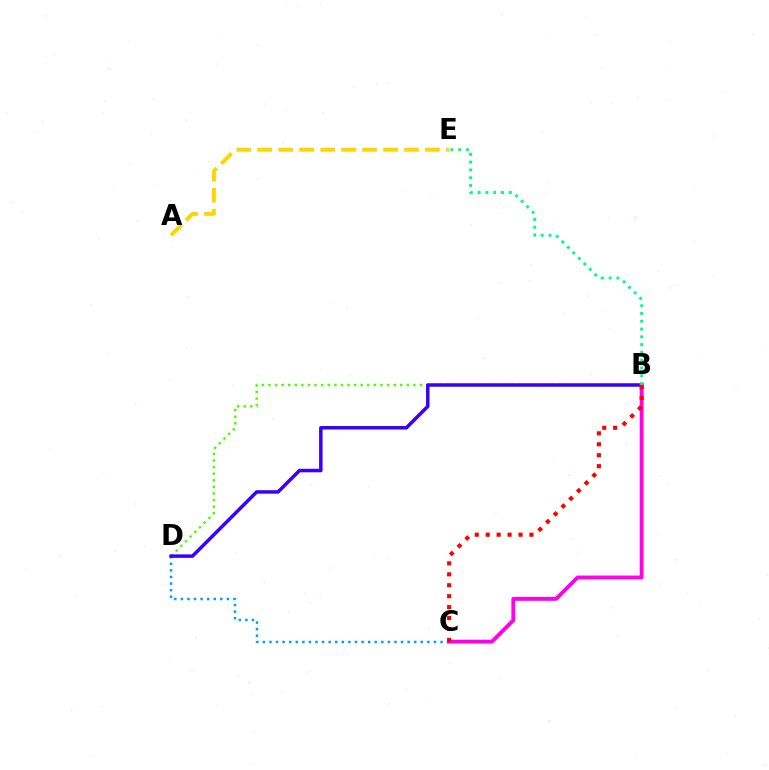{('C', 'D'): [{'color': '#009eff', 'line_style': 'dotted', 'thickness': 1.79}], ('A', 'E'): [{'color': '#ffd500', 'line_style': 'dashed', 'thickness': 2.85}], ('B', 'D'): [{'color': '#4fff00', 'line_style': 'dotted', 'thickness': 1.79}, {'color': '#3700ff', 'line_style': 'solid', 'thickness': 2.51}], ('B', 'C'): [{'color': '#ff00ed', 'line_style': 'solid', 'thickness': 2.79}, {'color': '#ff0000', 'line_style': 'dotted', 'thickness': 2.97}], ('B', 'E'): [{'color': '#00ff86', 'line_style': 'dotted', 'thickness': 2.11}]}